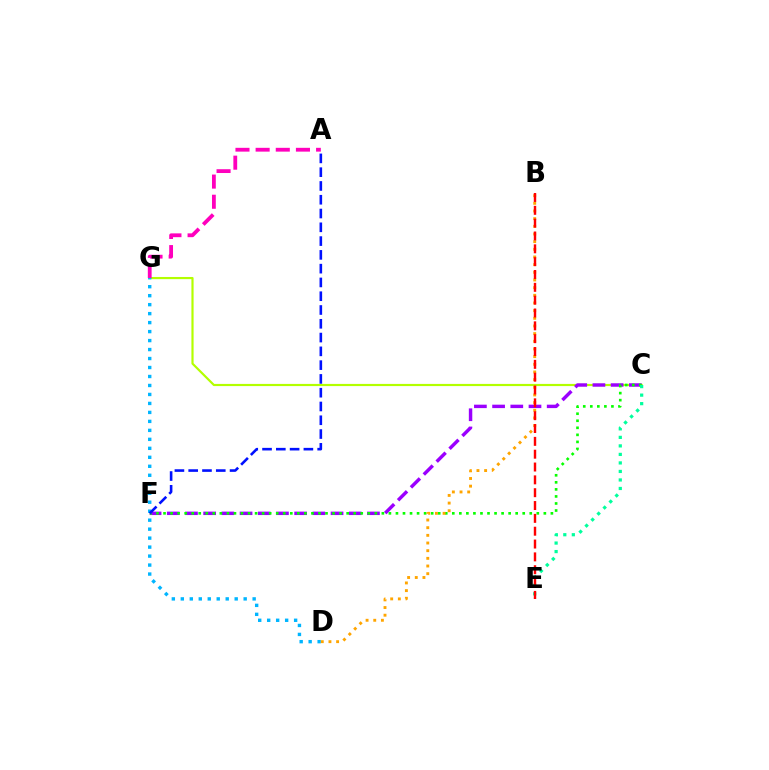{('C', 'G'): [{'color': '#b3ff00', 'line_style': 'solid', 'thickness': 1.57}], ('A', 'G'): [{'color': '#ff00bd', 'line_style': 'dashed', 'thickness': 2.74}], ('C', 'F'): [{'color': '#9b00ff', 'line_style': 'dashed', 'thickness': 2.47}, {'color': '#08ff00', 'line_style': 'dotted', 'thickness': 1.91}], ('D', 'G'): [{'color': '#00b5ff', 'line_style': 'dotted', 'thickness': 2.44}], ('A', 'F'): [{'color': '#0010ff', 'line_style': 'dashed', 'thickness': 1.87}], ('C', 'E'): [{'color': '#00ff9d', 'line_style': 'dotted', 'thickness': 2.31}], ('B', 'D'): [{'color': '#ffa500', 'line_style': 'dotted', 'thickness': 2.08}], ('B', 'E'): [{'color': '#ff0000', 'line_style': 'dashed', 'thickness': 1.74}]}